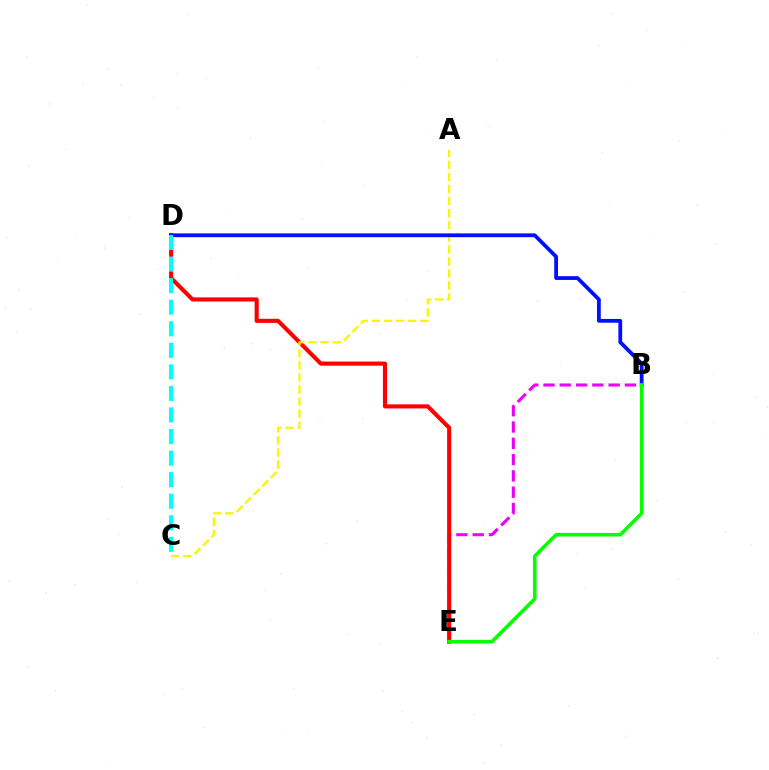{('B', 'E'): [{'color': '#ee00ff', 'line_style': 'dashed', 'thickness': 2.21}, {'color': '#08ff00', 'line_style': 'solid', 'thickness': 2.59}], ('D', 'E'): [{'color': '#ff0000', 'line_style': 'solid', 'thickness': 2.95}], ('A', 'C'): [{'color': '#fcf500', 'line_style': 'dashed', 'thickness': 1.64}], ('B', 'D'): [{'color': '#0010ff', 'line_style': 'solid', 'thickness': 2.73}], ('C', 'D'): [{'color': '#00fff6', 'line_style': 'dashed', 'thickness': 2.93}]}